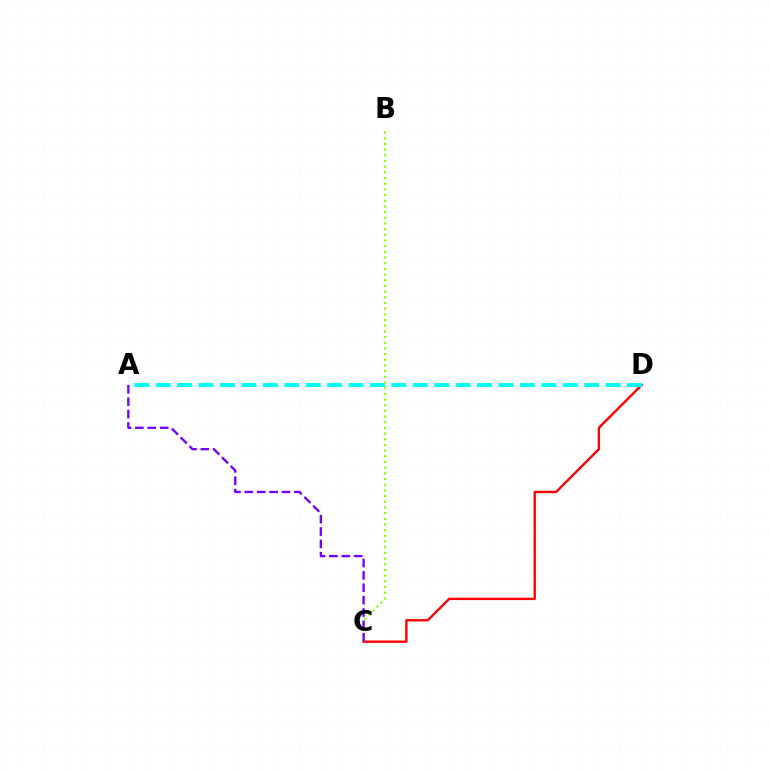{('C', 'D'): [{'color': '#ff0000', 'line_style': 'solid', 'thickness': 1.71}], ('A', 'D'): [{'color': '#00fff6', 'line_style': 'dashed', 'thickness': 2.91}], ('B', 'C'): [{'color': '#84ff00', 'line_style': 'dotted', 'thickness': 1.54}], ('A', 'C'): [{'color': '#7200ff', 'line_style': 'dashed', 'thickness': 1.68}]}